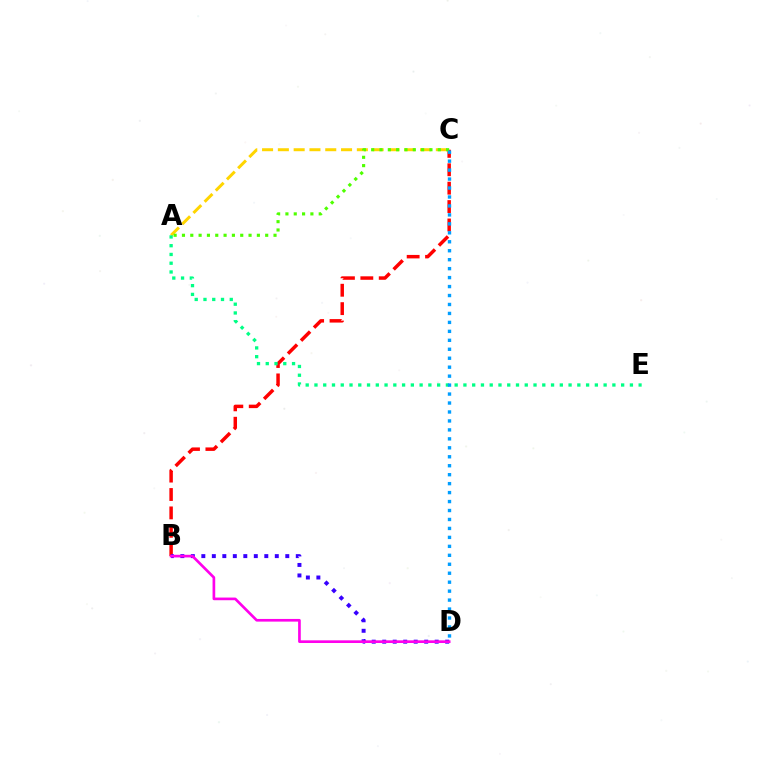{('A', 'C'): [{'color': '#ffd500', 'line_style': 'dashed', 'thickness': 2.15}, {'color': '#4fff00', 'line_style': 'dotted', 'thickness': 2.26}], ('B', 'C'): [{'color': '#ff0000', 'line_style': 'dashed', 'thickness': 2.5}], ('B', 'D'): [{'color': '#3700ff', 'line_style': 'dotted', 'thickness': 2.85}, {'color': '#ff00ed', 'line_style': 'solid', 'thickness': 1.92}], ('A', 'E'): [{'color': '#00ff86', 'line_style': 'dotted', 'thickness': 2.38}], ('C', 'D'): [{'color': '#009eff', 'line_style': 'dotted', 'thickness': 2.43}]}